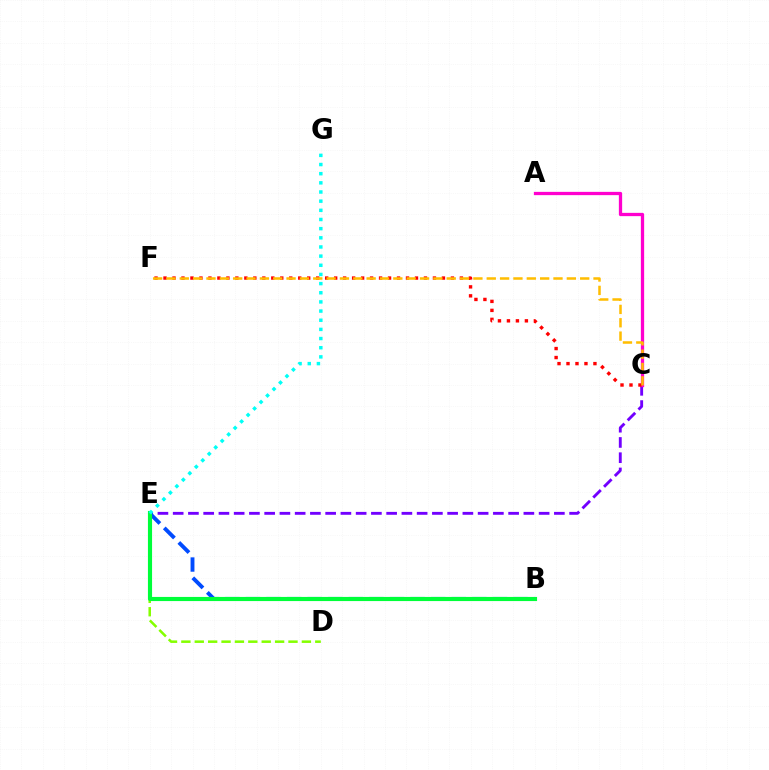{('C', 'E'): [{'color': '#7200ff', 'line_style': 'dashed', 'thickness': 2.07}], ('A', 'C'): [{'color': '#ff00cf', 'line_style': 'solid', 'thickness': 2.36}], ('C', 'F'): [{'color': '#ff0000', 'line_style': 'dotted', 'thickness': 2.44}, {'color': '#ffbd00', 'line_style': 'dashed', 'thickness': 1.81}], ('D', 'E'): [{'color': '#84ff00', 'line_style': 'dashed', 'thickness': 1.82}], ('B', 'E'): [{'color': '#004bff', 'line_style': 'dashed', 'thickness': 2.8}, {'color': '#00ff39', 'line_style': 'solid', 'thickness': 2.98}], ('E', 'G'): [{'color': '#00fff6', 'line_style': 'dotted', 'thickness': 2.49}]}